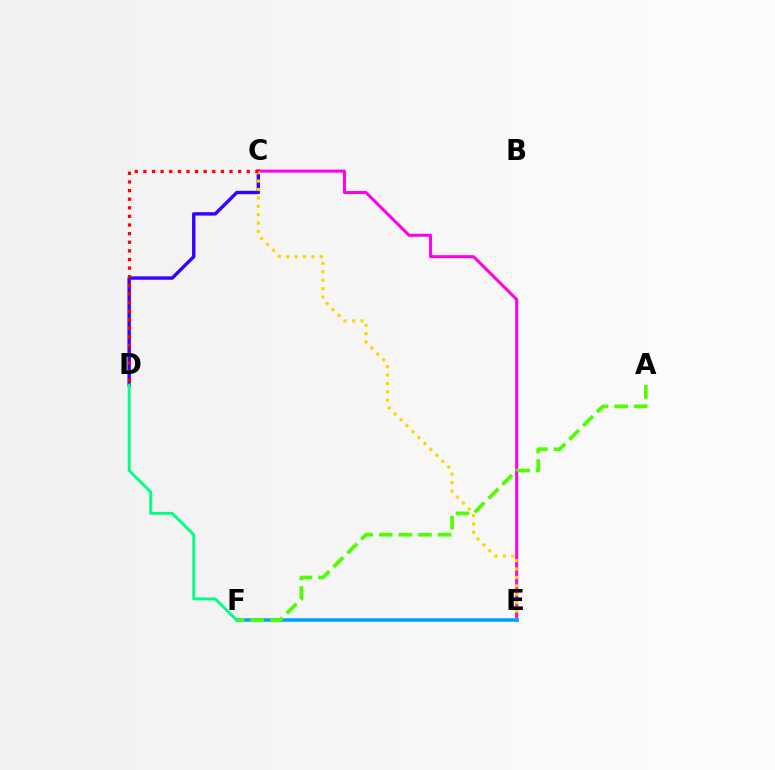{('C', 'D'): [{'color': '#3700ff', 'line_style': 'solid', 'thickness': 2.45}, {'color': '#ff0000', 'line_style': 'dotted', 'thickness': 2.34}], ('C', 'E'): [{'color': '#ff00ed', 'line_style': 'solid', 'thickness': 2.19}, {'color': '#ffd500', 'line_style': 'dotted', 'thickness': 2.28}], ('E', 'F'): [{'color': '#009eff', 'line_style': 'solid', 'thickness': 2.54}], ('A', 'F'): [{'color': '#4fff00', 'line_style': 'dashed', 'thickness': 2.66}], ('D', 'F'): [{'color': '#00ff86', 'line_style': 'solid', 'thickness': 2.1}]}